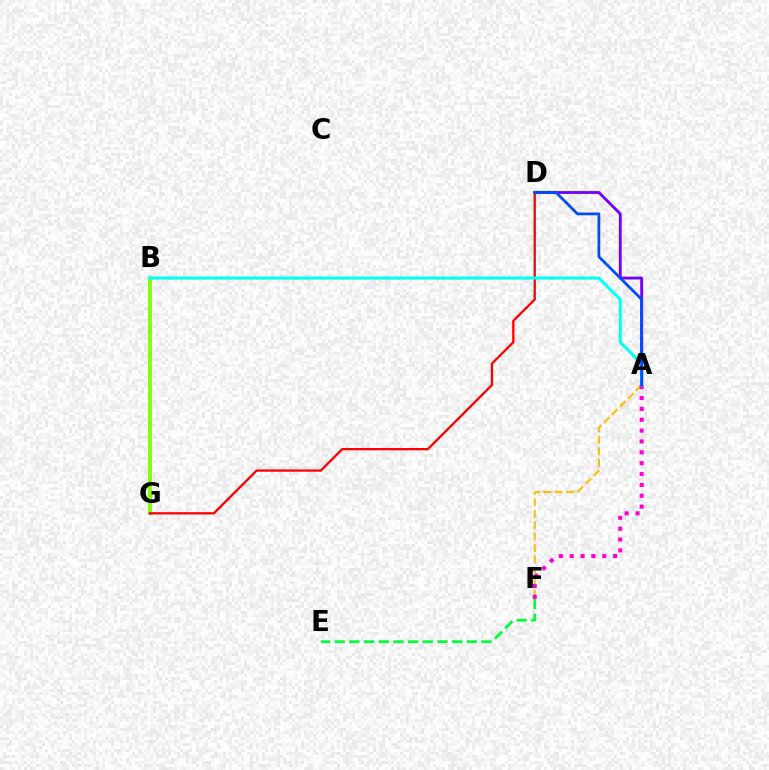{('B', 'G'): [{'color': '#84ff00', 'line_style': 'solid', 'thickness': 2.84}], ('A', 'D'): [{'color': '#7200ff', 'line_style': 'solid', 'thickness': 2.06}, {'color': '#004bff', 'line_style': 'solid', 'thickness': 1.99}], ('A', 'F'): [{'color': '#ffbd00', 'line_style': 'dashed', 'thickness': 1.55}, {'color': '#ff00cf', 'line_style': 'dotted', 'thickness': 2.95}], ('D', 'G'): [{'color': '#ff0000', 'line_style': 'solid', 'thickness': 1.66}], ('E', 'F'): [{'color': '#00ff39', 'line_style': 'dashed', 'thickness': 1.99}], ('A', 'B'): [{'color': '#00fff6', 'line_style': 'solid', 'thickness': 2.19}]}